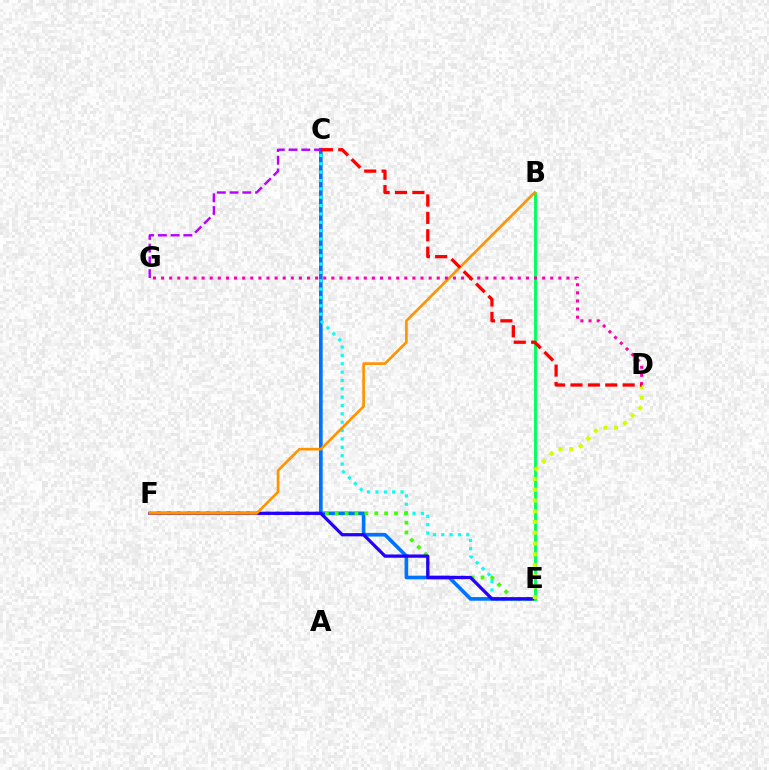{('C', 'E'): [{'color': '#0074ff', 'line_style': 'solid', 'thickness': 2.63}, {'color': '#00fff6', 'line_style': 'dotted', 'thickness': 2.27}], ('E', 'F'): [{'color': '#3dff00', 'line_style': 'dotted', 'thickness': 2.68}, {'color': '#2500ff', 'line_style': 'solid', 'thickness': 2.34}], ('B', 'E'): [{'color': '#00ff5c', 'line_style': 'solid', 'thickness': 2.07}], ('B', 'F'): [{'color': '#ff9400', 'line_style': 'solid', 'thickness': 1.92}], ('D', 'E'): [{'color': '#d1ff00', 'line_style': 'dotted', 'thickness': 2.92}], ('D', 'G'): [{'color': '#ff00ac', 'line_style': 'dotted', 'thickness': 2.2}], ('C', 'G'): [{'color': '#b900ff', 'line_style': 'dashed', 'thickness': 1.73}], ('C', 'D'): [{'color': '#ff0000', 'line_style': 'dashed', 'thickness': 2.36}]}